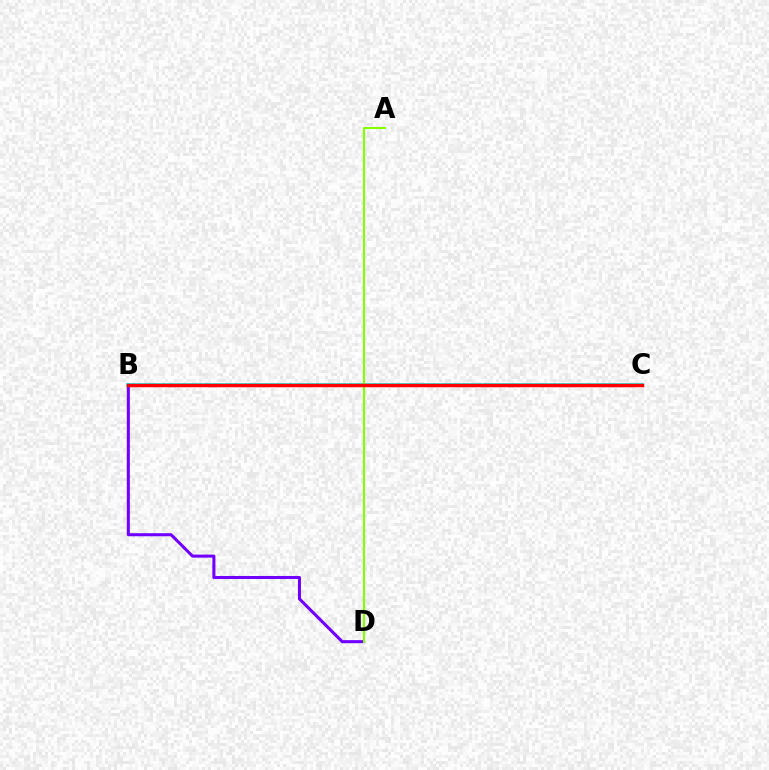{('B', 'D'): [{'color': '#7200ff', 'line_style': 'solid', 'thickness': 2.2}], ('B', 'C'): [{'color': '#00fff6', 'line_style': 'solid', 'thickness': 2.63}, {'color': '#ff0000', 'line_style': 'solid', 'thickness': 2.52}], ('A', 'D'): [{'color': '#84ff00', 'line_style': 'solid', 'thickness': 1.5}]}